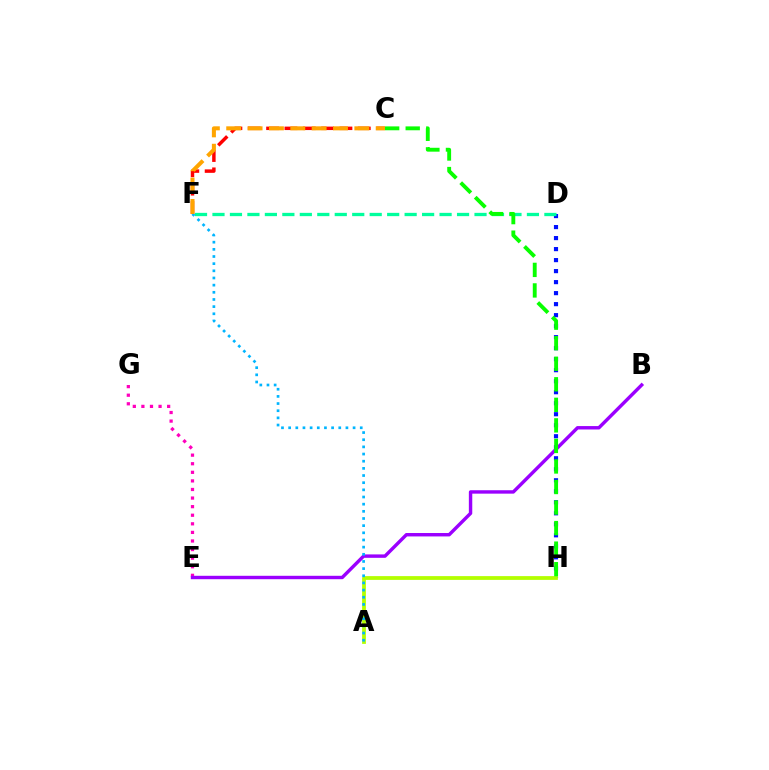{('E', 'G'): [{'color': '#ff00bd', 'line_style': 'dotted', 'thickness': 2.33}], ('D', 'H'): [{'color': '#0010ff', 'line_style': 'dotted', 'thickness': 2.99}], ('B', 'E'): [{'color': '#9b00ff', 'line_style': 'solid', 'thickness': 2.46}], ('C', 'F'): [{'color': '#ff0000', 'line_style': 'dashed', 'thickness': 2.49}, {'color': '#ffa500', 'line_style': 'dashed', 'thickness': 2.9}], ('A', 'H'): [{'color': '#b3ff00', 'line_style': 'solid', 'thickness': 2.72}], ('D', 'F'): [{'color': '#00ff9d', 'line_style': 'dashed', 'thickness': 2.37}], ('A', 'F'): [{'color': '#00b5ff', 'line_style': 'dotted', 'thickness': 1.95}], ('C', 'H'): [{'color': '#08ff00', 'line_style': 'dashed', 'thickness': 2.79}]}